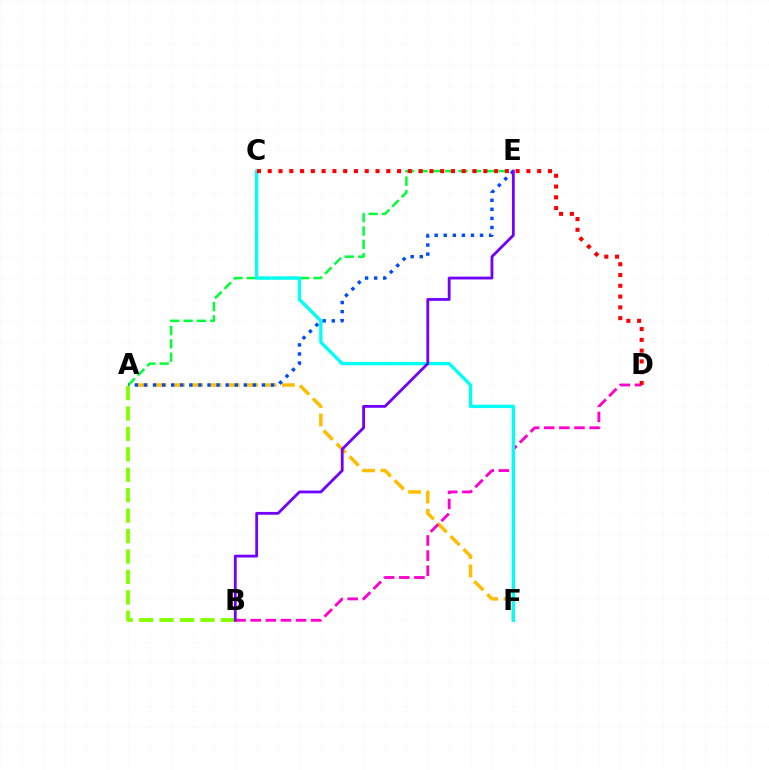{('A', 'F'): [{'color': '#ffbd00', 'line_style': 'dashed', 'thickness': 2.49}], ('A', 'E'): [{'color': '#00ff39', 'line_style': 'dashed', 'thickness': 1.81}, {'color': '#004bff', 'line_style': 'dotted', 'thickness': 2.47}], ('B', 'D'): [{'color': '#ff00cf', 'line_style': 'dashed', 'thickness': 2.05}], ('C', 'F'): [{'color': '#00fff6', 'line_style': 'solid', 'thickness': 2.41}], ('C', 'D'): [{'color': '#ff0000', 'line_style': 'dotted', 'thickness': 2.93}], ('A', 'B'): [{'color': '#84ff00', 'line_style': 'dashed', 'thickness': 2.77}], ('B', 'E'): [{'color': '#7200ff', 'line_style': 'solid', 'thickness': 2.02}]}